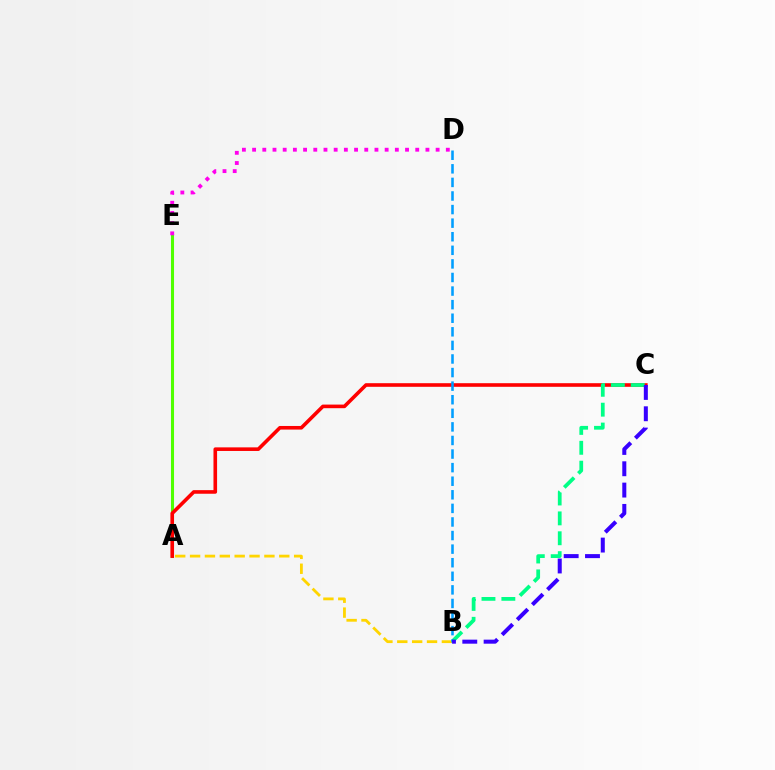{('A', 'E'): [{'color': '#4fff00', 'line_style': 'solid', 'thickness': 2.2}], ('A', 'B'): [{'color': '#ffd500', 'line_style': 'dashed', 'thickness': 2.02}], ('D', 'E'): [{'color': '#ff00ed', 'line_style': 'dotted', 'thickness': 2.77}], ('A', 'C'): [{'color': '#ff0000', 'line_style': 'solid', 'thickness': 2.6}], ('B', 'C'): [{'color': '#00ff86', 'line_style': 'dashed', 'thickness': 2.7}, {'color': '#3700ff', 'line_style': 'dashed', 'thickness': 2.9}], ('B', 'D'): [{'color': '#009eff', 'line_style': 'dashed', 'thickness': 1.85}]}